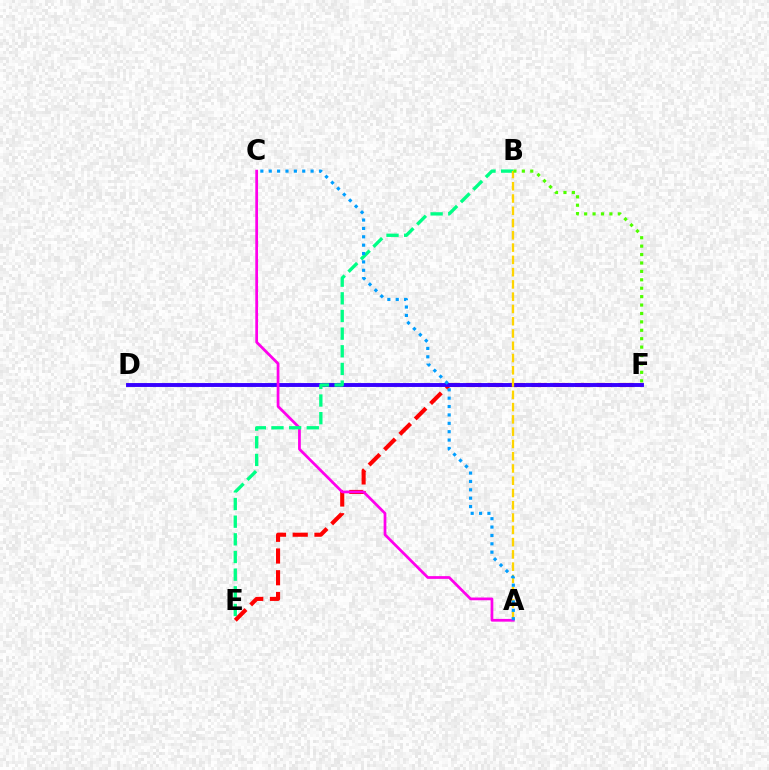{('E', 'F'): [{'color': '#ff0000', 'line_style': 'dashed', 'thickness': 2.95}], ('D', 'F'): [{'color': '#3700ff', 'line_style': 'solid', 'thickness': 2.8}], ('A', 'C'): [{'color': '#ff00ed', 'line_style': 'solid', 'thickness': 1.97}, {'color': '#009eff', 'line_style': 'dotted', 'thickness': 2.28}], ('B', 'E'): [{'color': '#00ff86', 'line_style': 'dashed', 'thickness': 2.4}], ('A', 'B'): [{'color': '#ffd500', 'line_style': 'dashed', 'thickness': 1.67}], ('B', 'F'): [{'color': '#4fff00', 'line_style': 'dotted', 'thickness': 2.29}]}